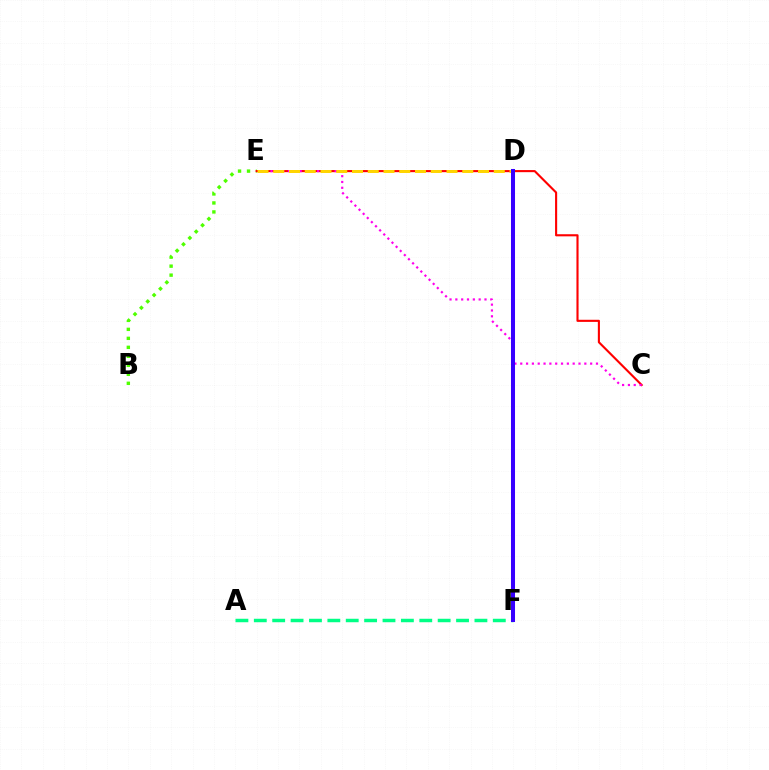{('B', 'E'): [{'color': '#4fff00', 'line_style': 'dotted', 'thickness': 2.44}], ('A', 'F'): [{'color': '#00ff86', 'line_style': 'dashed', 'thickness': 2.5}], ('C', 'E'): [{'color': '#ff0000', 'line_style': 'solid', 'thickness': 1.52}, {'color': '#ff00ed', 'line_style': 'dotted', 'thickness': 1.58}], ('D', 'F'): [{'color': '#009eff', 'line_style': 'solid', 'thickness': 2.6}, {'color': '#3700ff', 'line_style': 'solid', 'thickness': 2.9}], ('D', 'E'): [{'color': '#ffd500', 'line_style': 'dashed', 'thickness': 2.14}]}